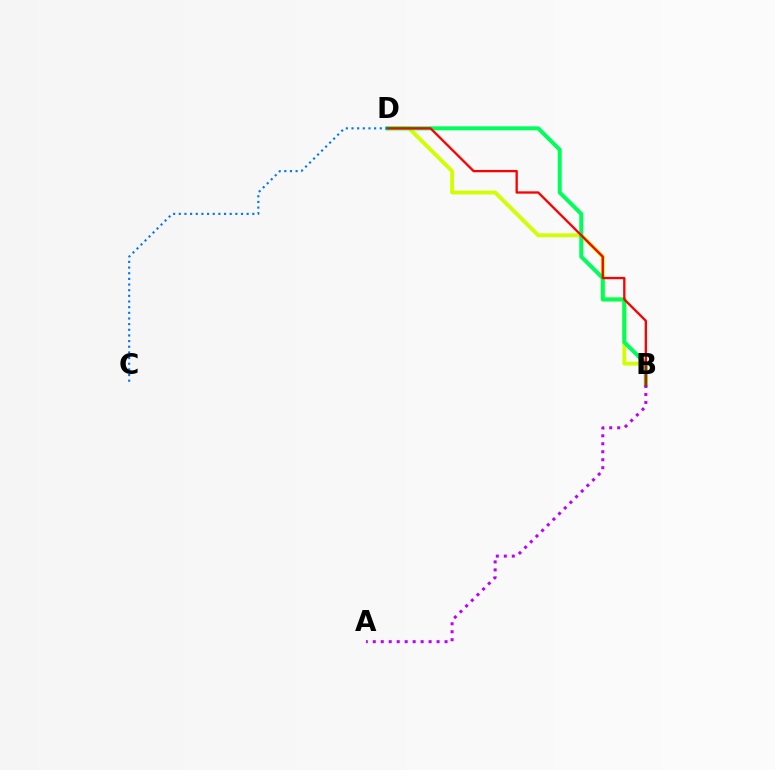{('B', 'D'): [{'color': '#d1ff00', 'line_style': 'solid', 'thickness': 2.78}, {'color': '#00ff5c', 'line_style': 'solid', 'thickness': 2.87}, {'color': '#ff0000', 'line_style': 'solid', 'thickness': 1.67}], ('A', 'B'): [{'color': '#b900ff', 'line_style': 'dotted', 'thickness': 2.17}], ('C', 'D'): [{'color': '#0074ff', 'line_style': 'dotted', 'thickness': 1.54}]}